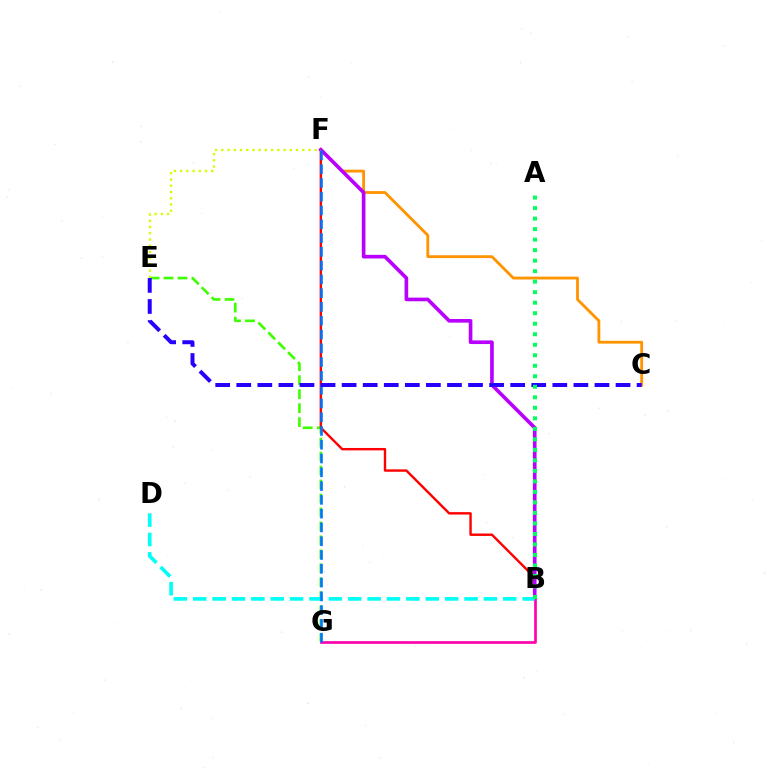{('E', 'G'): [{'color': '#3dff00', 'line_style': 'dashed', 'thickness': 1.9}], ('C', 'F'): [{'color': '#ff9400', 'line_style': 'solid', 'thickness': 2.03}], ('B', 'F'): [{'color': '#ff0000', 'line_style': 'solid', 'thickness': 1.73}, {'color': '#b900ff', 'line_style': 'solid', 'thickness': 2.62}], ('B', 'G'): [{'color': '#ff00ac', 'line_style': 'solid', 'thickness': 1.92}], ('B', 'D'): [{'color': '#00fff6', 'line_style': 'dashed', 'thickness': 2.63}], ('E', 'F'): [{'color': '#d1ff00', 'line_style': 'dotted', 'thickness': 1.69}], ('F', 'G'): [{'color': '#0074ff', 'line_style': 'dashed', 'thickness': 1.87}], ('C', 'E'): [{'color': '#2500ff', 'line_style': 'dashed', 'thickness': 2.86}], ('A', 'B'): [{'color': '#00ff5c', 'line_style': 'dotted', 'thickness': 2.86}]}